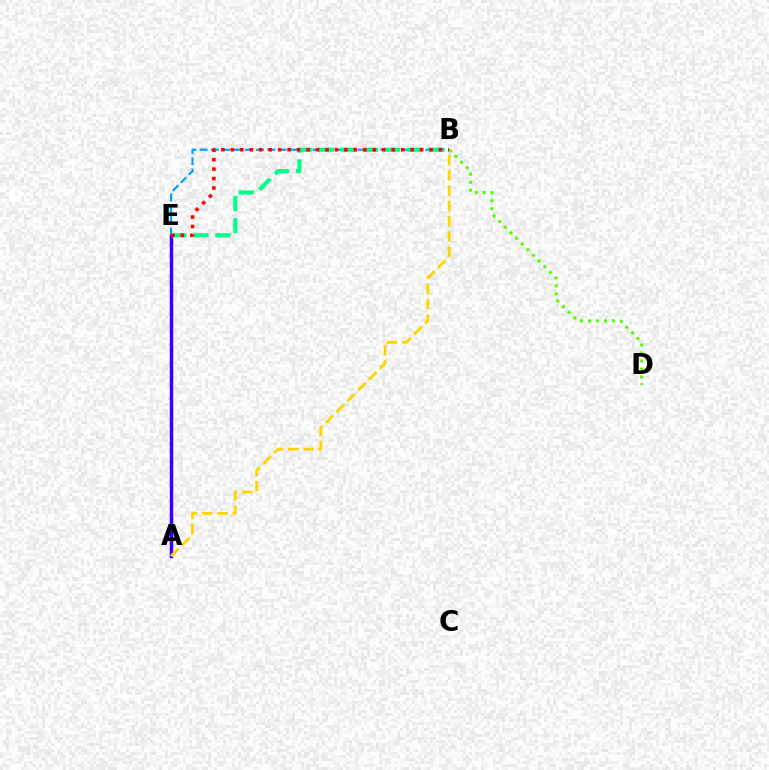{('A', 'E'): [{'color': '#ff00ed', 'line_style': 'solid', 'thickness': 2.28}, {'color': '#3700ff', 'line_style': 'solid', 'thickness': 2.42}], ('B', 'D'): [{'color': '#4fff00', 'line_style': 'dotted', 'thickness': 2.17}], ('B', 'E'): [{'color': '#009eff', 'line_style': 'dashed', 'thickness': 1.53}, {'color': '#00ff86', 'line_style': 'dashed', 'thickness': 3.0}, {'color': '#ff0000', 'line_style': 'dotted', 'thickness': 2.57}], ('A', 'B'): [{'color': '#ffd500', 'line_style': 'dashed', 'thickness': 2.08}]}